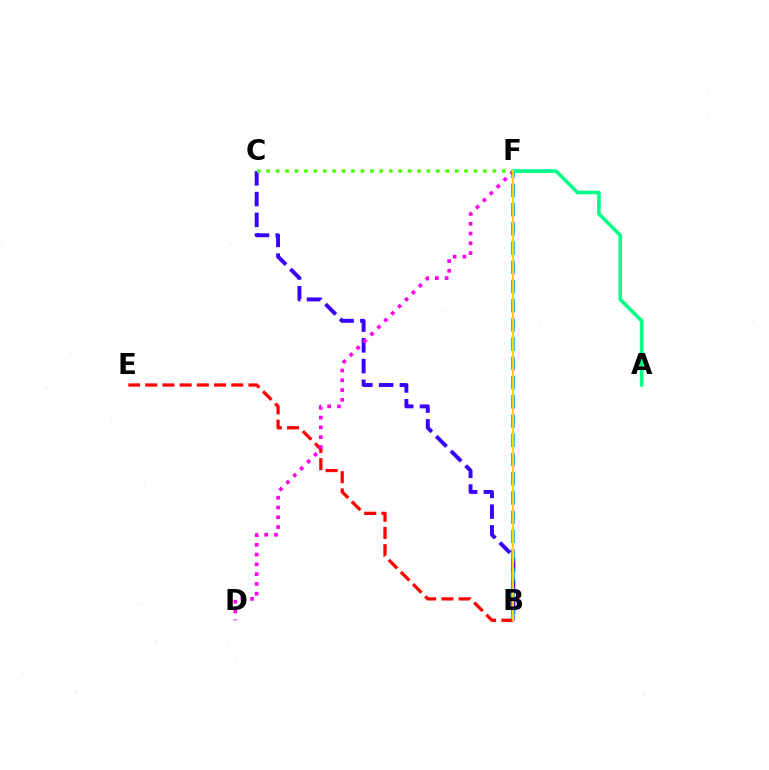{('B', 'C'): [{'color': '#3700ff', 'line_style': 'dashed', 'thickness': 2.82}], ('B', 'E'): [{'color': '#ff0000', 'line_style': 'dashed', 'thickness': 2.34}], ('B', 'F'): [{'color': '#009eff', 'line_style': 'dashed', 'thickness': 2.61}, {'color': '#ffd500', 'line_style': 'solid', 'thickness': 1.52}], ('D', 'F'): [{'color': '#ff00ed', 'line_style': 'dotted', 'thickness': 2.66}], ('C', 'F'): [{'color': '#4fff00', 'line_style': 'dotted', 'thickness': 2.56}], ('A', 'F'): [{'color': '#00ff86', 'line_style': 'solid', 'thickness': 2.57}]}